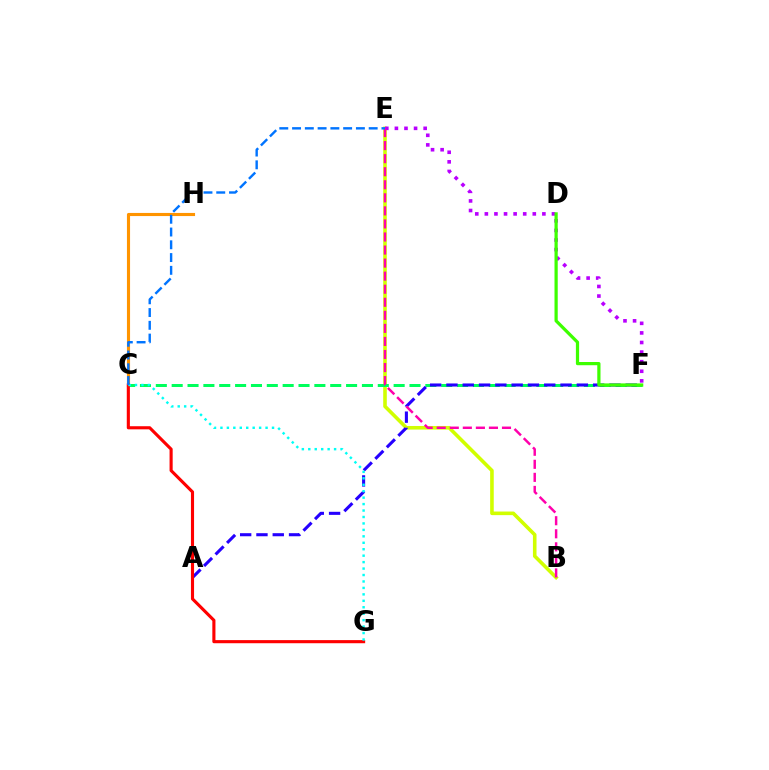{('B', 'E'): [{'color': '#d1ff00', 'line_style': 'solid', 'thickness': 2.59}, {'color': '#ff00ac', 'line_style': 'dashed', 'thickness': 1.77}], ('C', 'H'): [{'color': '#ff9400', 'line_style': 'solid', 'thickness': 2.24}], ('E', 'F'): [{'color': '#b900ff', 'line_style': 'dotted', 'thickness': 2.6}], ('C', 'F'): [{'color': '#00ff5c', 'line_style': 'dashed', 'thickness': 2.15}], ('A', 'F'): [{'color': '#2500ff', 'line_style': 'dashed', 'thickness': 2.21}], ('C', 'G'): [{'color': '#ff0000', 'line_style': 'solid', 'thickness': 2.24}, {'color': '#00fff6', 'line_style': 'dotted', 'thickness': 1.75}], ('D', 'F'): [{'color': '#3dff00', 'line_style': 'solid', 'thickness': 2.32}], ('C', 'E'): [{'color': '#0074ff', 'line_style': 'dashed', 'thickness': 1.73}]}